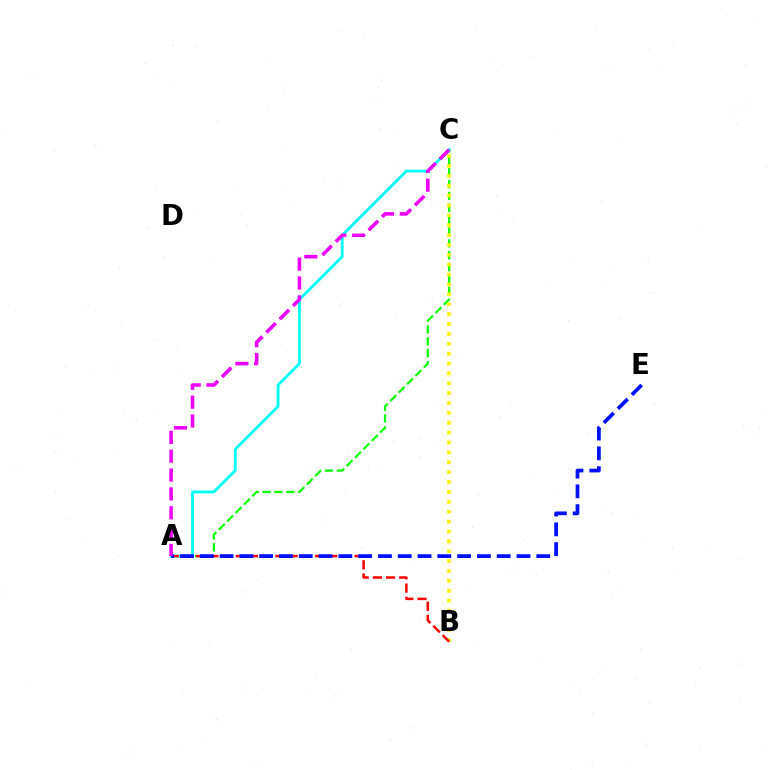{('A', 'C'): [{'color': '#08ff00', 'line_style': 'dashed', 'thickness': 1.61}, {'color': '#00fff6', 'line_style': 'solid', 'thickness': 2.02}, {'color': '#ee00ff', 'line_style': 'dashed', 'thickness': 2.56}], ('B', 'C'): [{'color': '#fcf500', 'line_style': 'dotted', 'thickness': 2.68}], ('A', 'B'): [{'color': '#ff0000', 'line_style': 'dashed', 'thickness': 1.79}], ('A', 'E'): [{'color': '#0010ff', 'line_style': 'dashed', 'thickness': 2.69}]}